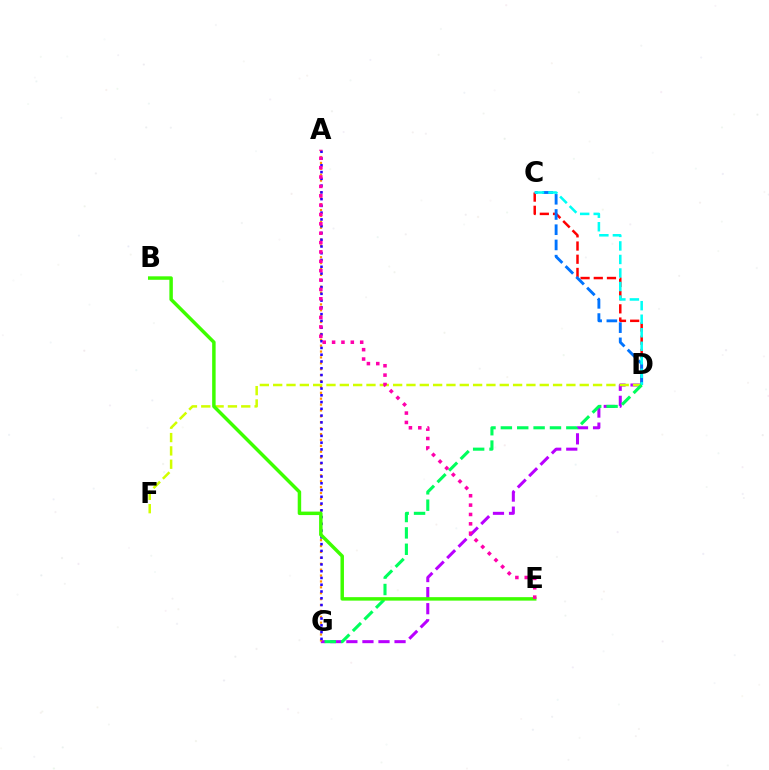{('D', 'G'): [{'color': '#b900ff', 'line_style': 'dashed', 'thickness': 2.18}, {'color': '#00ff5c', 'line_style': 'dashed', 'thickness': 2.22}], ('A', 'G'): [{'color': '#ff9400', 'line_style': 'dotted', 'thickness': 1.6}, {'color': '#2500ff', 'line_style': 'dotted', 'thickness': 1.84}], ('C', 'D'): [{'color': '#ff0000', 'line_style': 'dashed', 'thickness': 1.79}, {'color': '#0074ff', 'line_style': 'dashed', 'thickness': 2.07}, {'color': '#00fff6', 'line_style': 'dashed', 'thickness': 1.84}], ('D', 'F'): [{'color': '#d1ff00', 'line_style': 'dashed', 'thickness': 1.81}], ('B', 'E'): [{'color': '#3dff00', 'line_style': 'solid', 'thickness': 2.5}], ('A', 'E'): [{'color': '#ff00ac', 'line_style': 'dotted', 'thickness': 2.54}]}